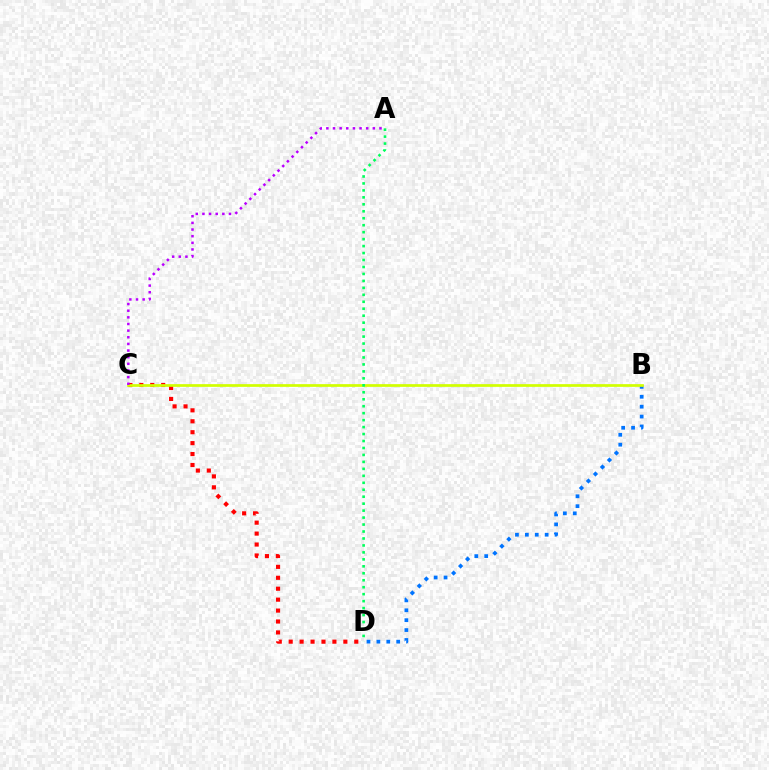{('B', 'D'): [{'color': '#0074ff', 'line_style': 'dotted', 'thickness': 2.69}], ('C', 'D'): [{'color': '#ff0000', 'line_style': 'dotted', 'thickness': 2.97}], ('B', 'C'): [{'color': '#d1ff00', 'line_style': 'solid', 'thickness': 1.96}], ('A', 'D'): [{'color': '#00ff5c', 'line_style': 'dotted', 'thickness': 1.89}], ('A', 'C'): [{'color': '#b900ff', 'line_style': 'dotted', 'thickness': 1.8}]}